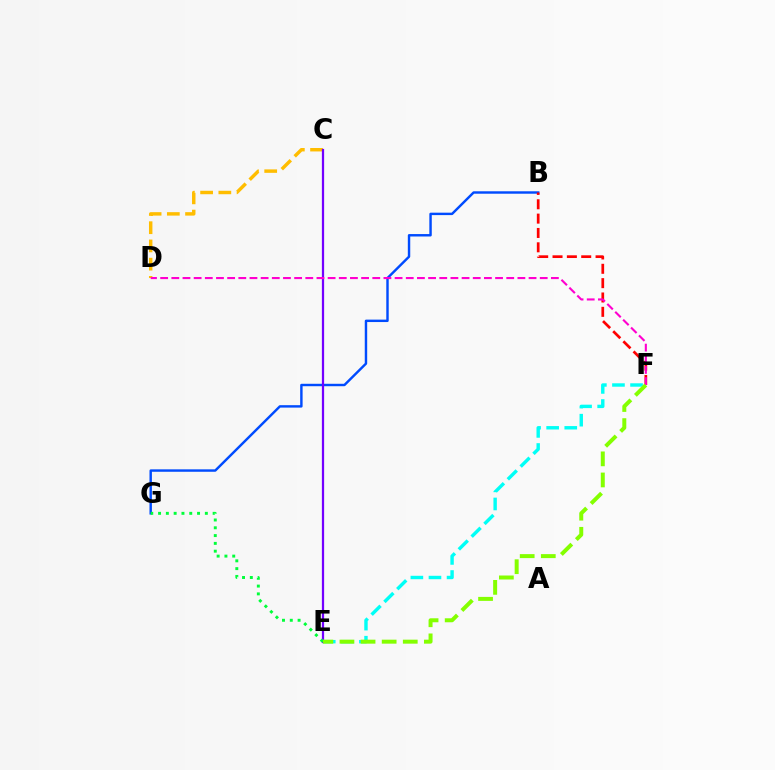{('B', 'G'): [{'color': '#004bff', 'line_style': 'solid', 'thickness': 1.75}], ('C', 'D'): [{'color': '#ffbd00', 'line_style': 'dashed', 'thickness': 2.48}], ('B', 'F'): [{'color': '#ff0000', 'line_style': 'dashed', 'thickness': 1.95}], ('C', 'E'): [{'color': '#7200ff', 'line_style': 'solid', 'thickness': 1.62}], ('E', 'F'): [{'color': '#00fff6', 'line_style': 'dashed', 'thickness': 2.46}, {'color': '#84ff00', 'line_style': 'dashed', 'thickness': 2.87}], ('E', 'G'): [{'color': '#00ff39', 'line_style': 'dotted', 'thickness': 2.12}], ('D', 'F'): [{'color': '#ff00cf', 'line_style': 'dashed', 'thickness': 1.52}]}